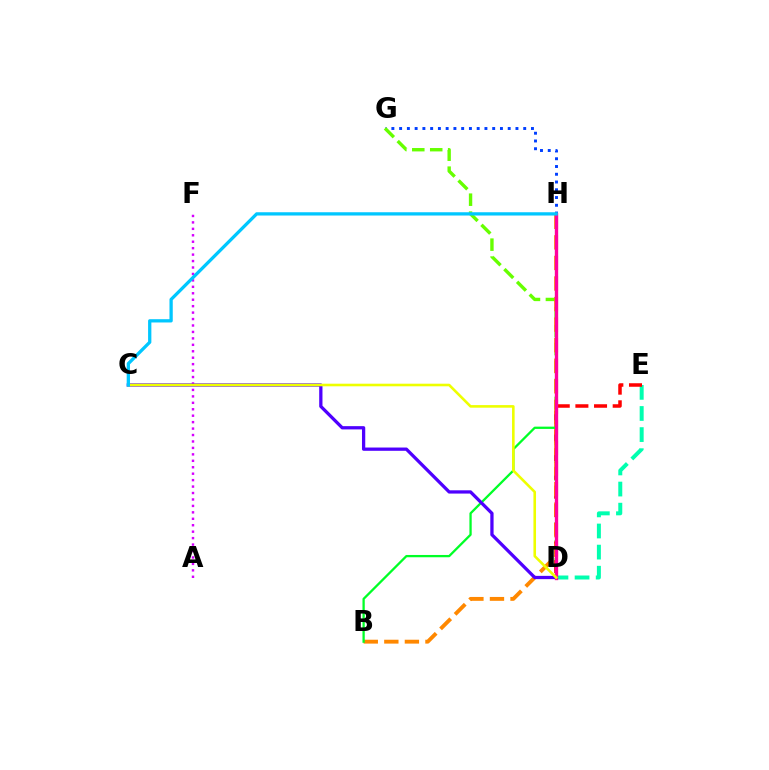{('D', 'E'): [{'color': '#00ffaf', 'line_style': 'dashed', 'thickness': 2.87}, {'color': '#ff0000', 'line_style': 'dashed', 'thickness': 2.53}], ('G', 'H'): [{'color': '#003fff', 'line_style': 'dotted', 'thickness': 2.11}], ('D', 'G'): [{'color': '#66ff00', 'line_style': 'dashed', 'thickness': 2.44}], ('B', 'H'): [{'color': '#ff8800', 'line_style': 'dashed', 'thickness': 2.79}, {'color': '#00ff27', 'line_style': 'solid', 'thickness': 1.64}], ('A', 'F'): [{'color': '#d600ff', 'line_style': 'dotted', 'thickness': 1.75}], ('C', 'D'): [{'color': '#4f00ff', 'line_style': 'solid', 'thickness': 2.35}, {'color': '#eeff00', 'line_style': 'solid', 'thickness': 1.87}], ('D', 'H'): [{'color': '#ff00a0', 'line_style': 'solid', 'thickness': 2.4}], ('C', 'H'): [{'color': '#00c7ff', 'line_style': 'solid', 'thickness': 2.36}]}